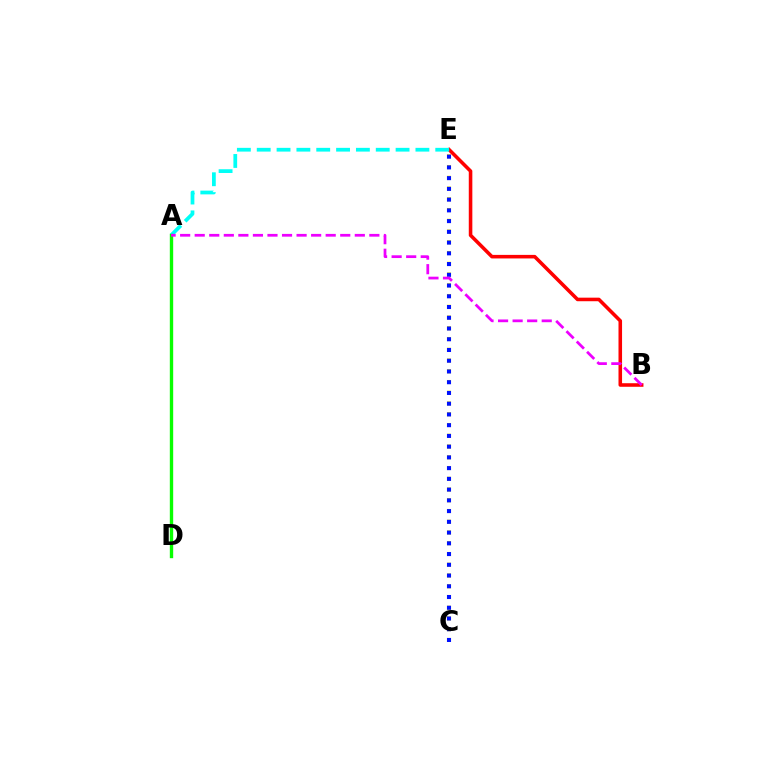{('C', 'E'): [{'color': '#fcf500', 'line_style': 'dotted', 'thickness': 2.92}, {'color': '#0010ff', 'line_style': 'dotted', 'thickness': 2.92}], ('B', 'E'): [{'color': '#ff0000', 'line_style': 'solid', 'thickness': 2.57}], ('A', 'E'): [{'color': '#00fff6', 'line_style': 'dashed', 'thickness': 2.69}], ('A', 'D'): [{'color': '#08ff00', 'line_style': 'solid', 'thickness': 2.42}], ('A', 'B'): [{'color': '#ee00ff', 'line_style': 'dashed', 'thickness': 1.98}]}